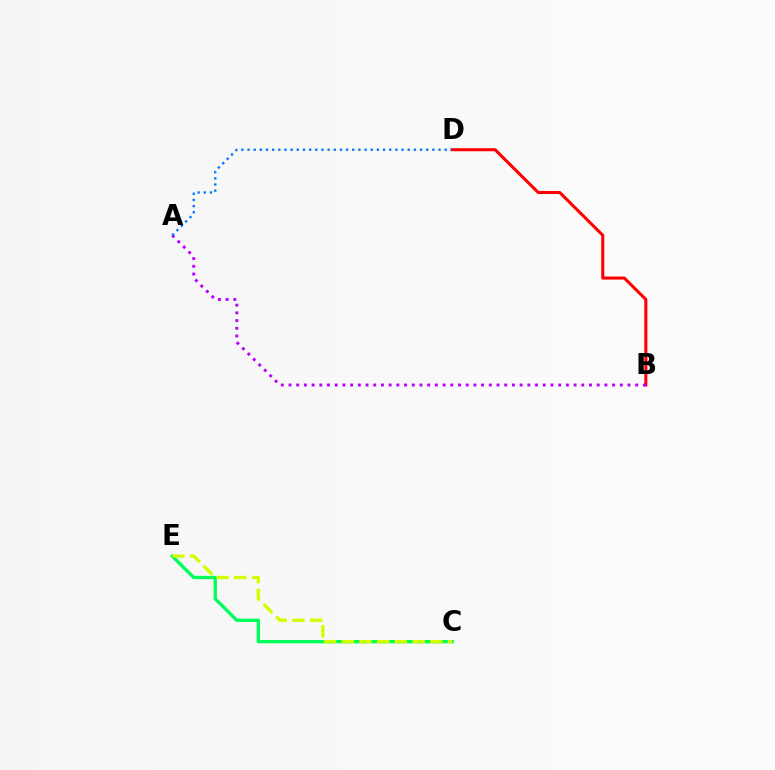{('C', 'E'): [{'color': '#00ff5c', 'line_style': 'solid', 'thickness': 2.39}, {'color': '#d1ff00', 'line_style': 'dashed', 'thickness': 2.4}], ('B', 'D'): [{'color': '#ff0000', 'line_style': 'solid', 'thickness': 2.2}], ('A', 'B'): [{'color': '#b900ff', 'line_style': 'dotted', 'thickness': 2.09}], ('A', 'D'): [{'color': '#0074ff', 'line_style': 'dotted', 'thickness': 1.67}]}